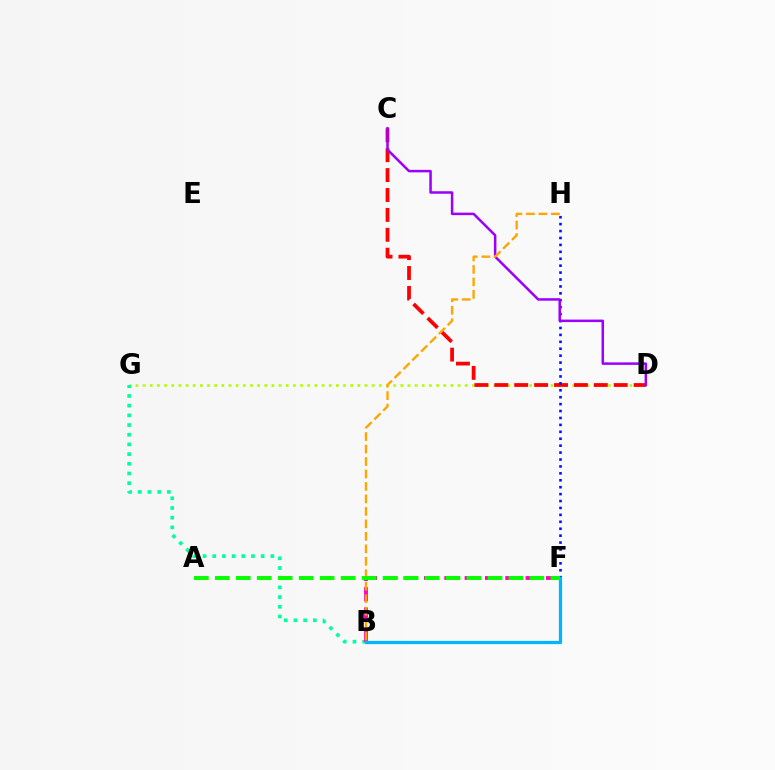{('D', 'G'): [{'color': '#b3ff00', 'line_style': 'dotted', 'thickness': 1.94}], ('B', 'G'): [{'color': '#00ff9d', 'line_style': 'dotted', 'thickness': 2.63}], ('C', 'D'): [{'color': '#ff0000', 'line_style': 'dashed', 'thickness': 2.7}, {'color': '#9b00ff', 'line_style': 'solid', 'thickness': 1.81}], ('B', 'F'): [{'color': '#ff00bd', 'line_style': 'dashed', 'thickness': 2.76}, {'color': '#00b5ff', 'line_style': 'solid', 'thickness': 2.34}], ('F', 'H'): [{'color': '#0010ff', 'line_style': 'dotted', 'thickness': 1.88}], ('B', 'H'): [{'color': '#ffa500', 'line_style': 'dashed', 'thickness': 1.69}], ('A', 'F'): [{'color': '#08ff00', 'line_style': 'dashed', 'thickness': 2.85}]}